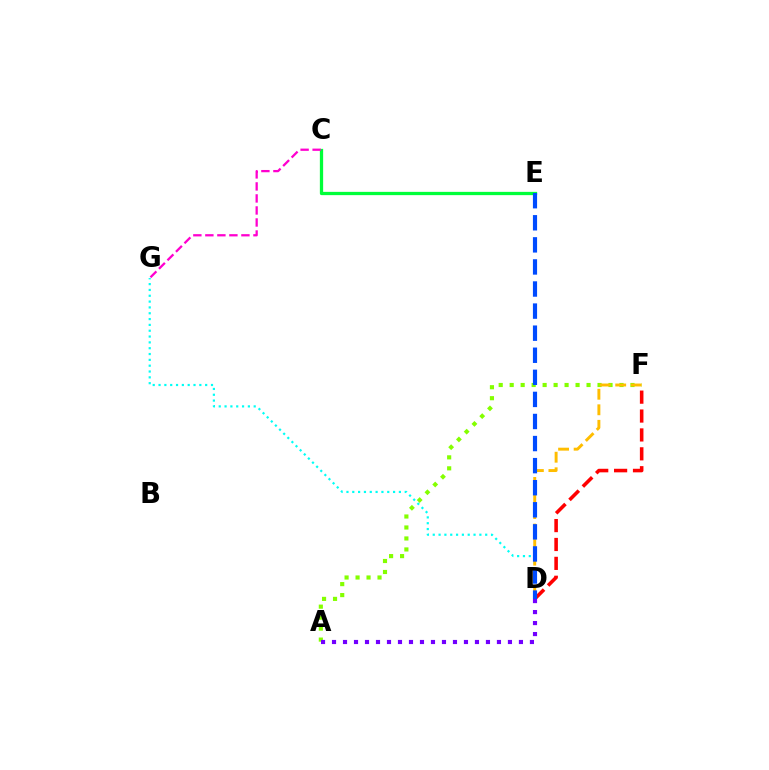{('C', 'E'): [{'color': '#00ff39', 'line_style': 'solid', 'thickness': 2.36}], ('A', 'F'): [{'color': '#84ff00', 'line_style': 'dotted', 'thickness': 2.98}], ('D', 'G'): [{'color': '#00fff6', 'line_style': 'dotted', 'thickness': 1.58}], ('C', 'G'): [{'color': '#ff00cf', 'line_style': 'dashed', 'thickness': 1.63}], ('D', 'F'): [{'color': '#ff0000', 'line_style': 'dashed', 'thickness': 2.57}, {'color': '#ffbd00', 'line_style': 'dashed', 'thickness': 2.11}], ('D', 'E'): [{'color': '#004bff', 'line_style': 'dashed', 'thickness': 3.0}], ('A', 'D'): [{'color': '#7200ff', 'line_style': 'dotted', 'thickness': 2.99}]}